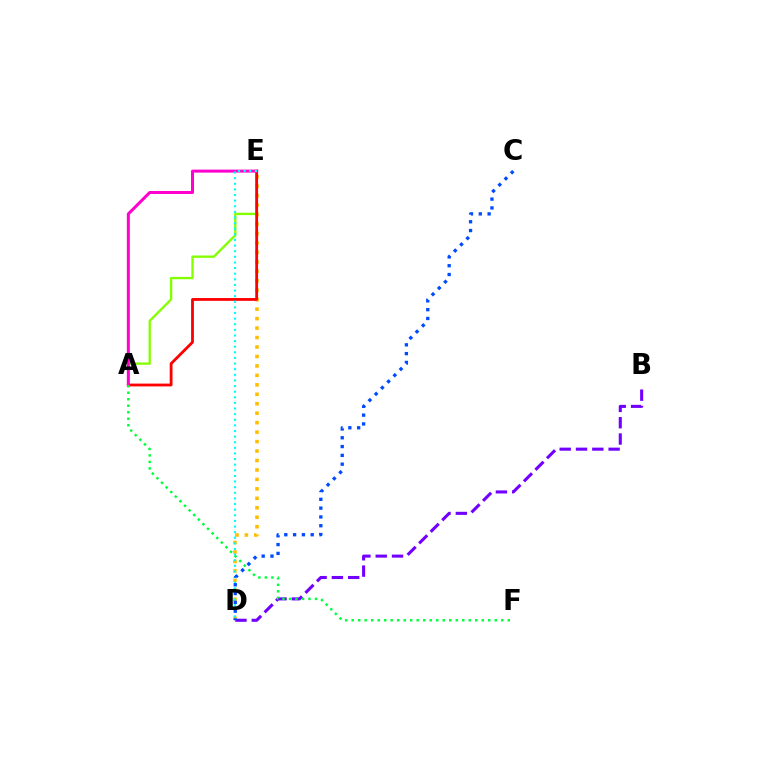{('D', 'E'): [{'color': '#ffbd00', 'line_style': 'dotted', 'thickness': 2.57}, {'color': '#00fff6', 'line_style': 'dotted', 'thickness': 1.53}], ('A', 'E'): [{'color': '#84ff00', 'line_style': 'solid', 'thickness': 1.68}, {'color': '#ff0000', 'line_style': 'solid', 'thickness': 2.02}, {'color': '#ff00cf', 'line_style': 'solid', 'thickness': 2.16}], ('B', 'D'): [{'color': '#7200ff', 'line_style': 'dashed', 'thickness': 2.22}], ('C', 'D'): [{'color': '#004bff', 'line_style': 'dotted', 'thickness': 2.39}], ('A', 'F'): [{'color': '#00ff39', 'line_style': 'dotted', 'thickness': 1.77}]}